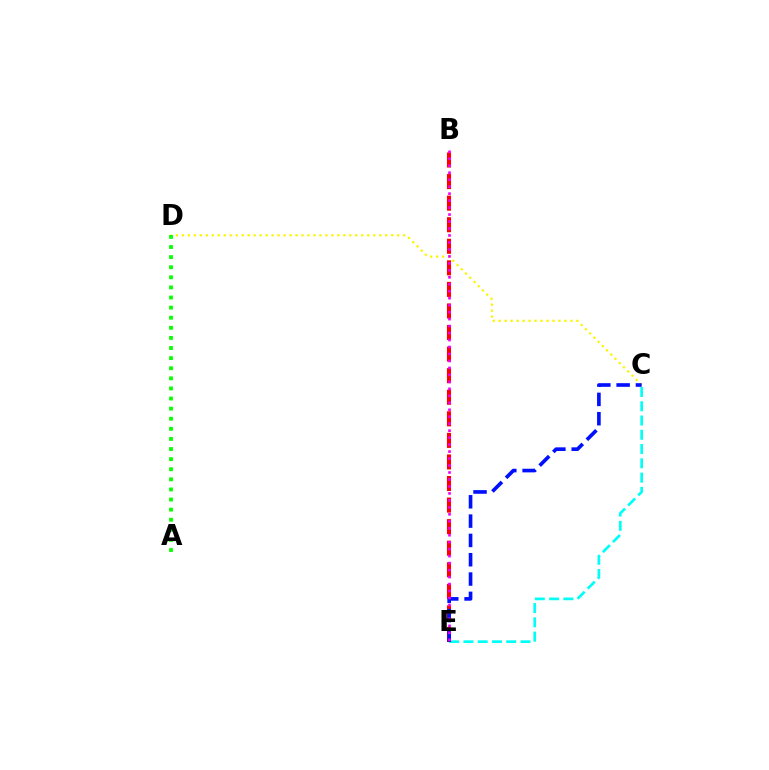{('C', 'D'): [{'color': '#fcf500', 'line_style': 'dotted', 'thickness': 1.62}], ('C', 'E'): [{'color': '#00fff6', 'line_style': 'dashed', 'thickness': 1.94}, {'color': '#0010ff', 'line_style': 'dashed', 'thickness': 2.62}], ('B', 'E'): [{'color': '#ff0000', 'line_style': 'dashed', 'thickness': 2.93}, {'color': '#ee00ff', 'line_style': 'dotted', 'thickness': 1.89}], ('A', 'D'): [{'color': '#08ff00', 'line_style': 'dotted', 'thickness': 2.74}]}